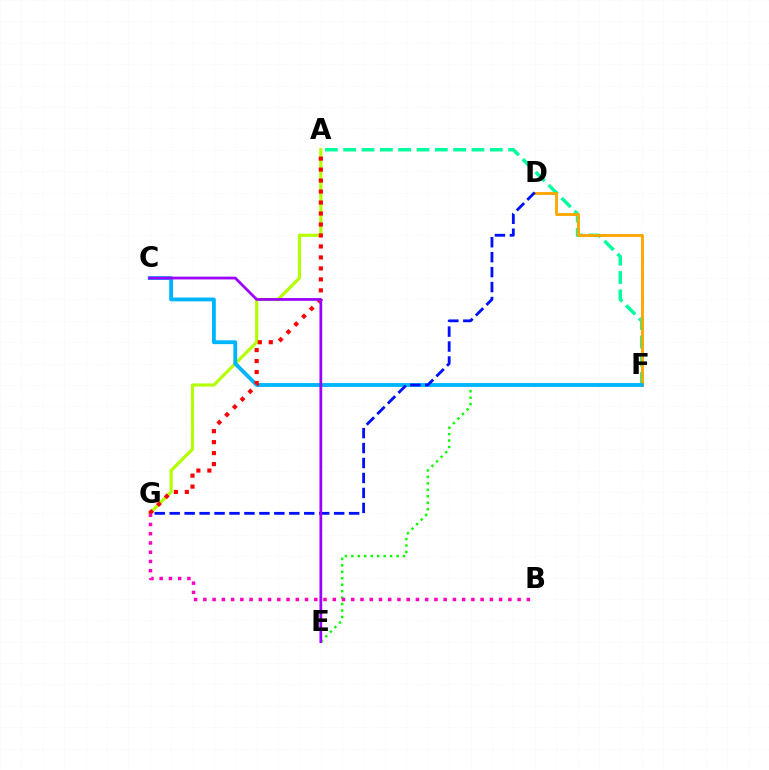{('A', 'F'): [{'color': '#00ff9d', 'line_style': 'dashed', 'thickness': 2.49}], ('E', 'F'): [{'color': '#08ff00', 'line_style': 'dotted', 'thickness': 1.75}], ('D', 'F'): [{'color': '#ffa500', 'line_style': 'solid', 'thickness': 2.05}], ('A', 'G'): [{'color': '#b3ff00', 'line_style': 'solid', 'thickness': 2.27}, {'color': '#ff0000', 'line_style': 'dotted', 'thickness': 2.98}], ('C', 'F'): [{'color': '#00b5ff', 'line_style': 'solid', 'thickness': 2.77}], ('D', 'G'): [{'color': '#0010ff', 'line_style': 'dashed', 'thickness': 2.03}], ('C', 'E'): [{'color': '#9b00ff', 'line_style': 'solid', 'thickness': 1.98}], ('B', 'G'): [{'color': '#ff00bd', 'line_style': 'dotted', 'thickness': 2.51}]}